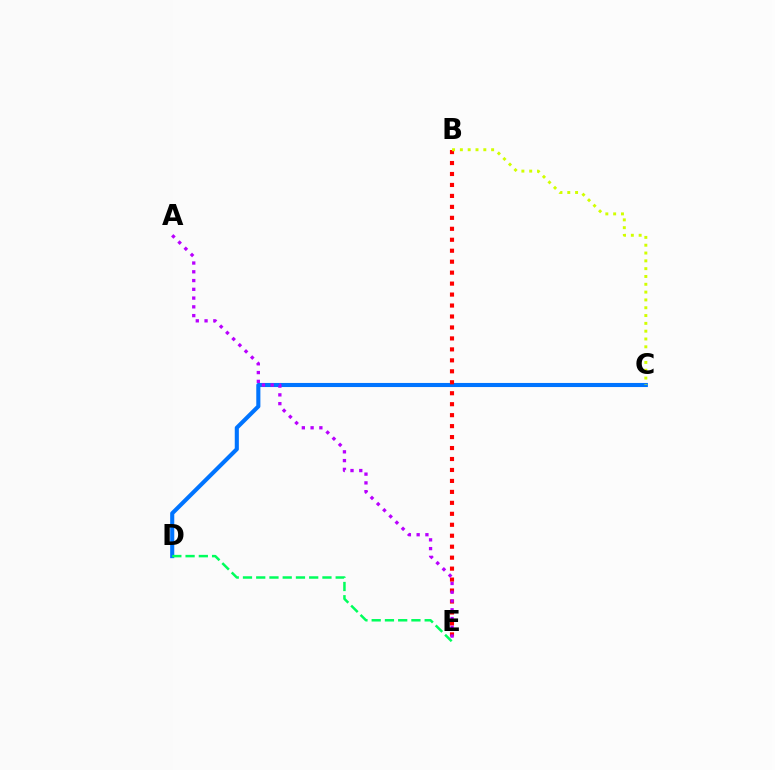{('C', 'D'): [{'color': '#0074ff', 'line_style': 'solid', 'thickness': 2.95}], ('B', 'E'): [{'color': '#ff0000', 'line_style': 'dotted', 'thickness': 2.98}], ('A', 'E'): [{'color': '#b900ff', 'line_style': 'dotted', 'thickness': 2.38}], ('B', 'C'): [{'color': '#d1ff00', 'line_style': 'dotted', 'thickness': 2.12}], ('D', 'E'): [{'color': '#00ff5c', 'line_style': 'dashed', 'thickness': 1.8}]}